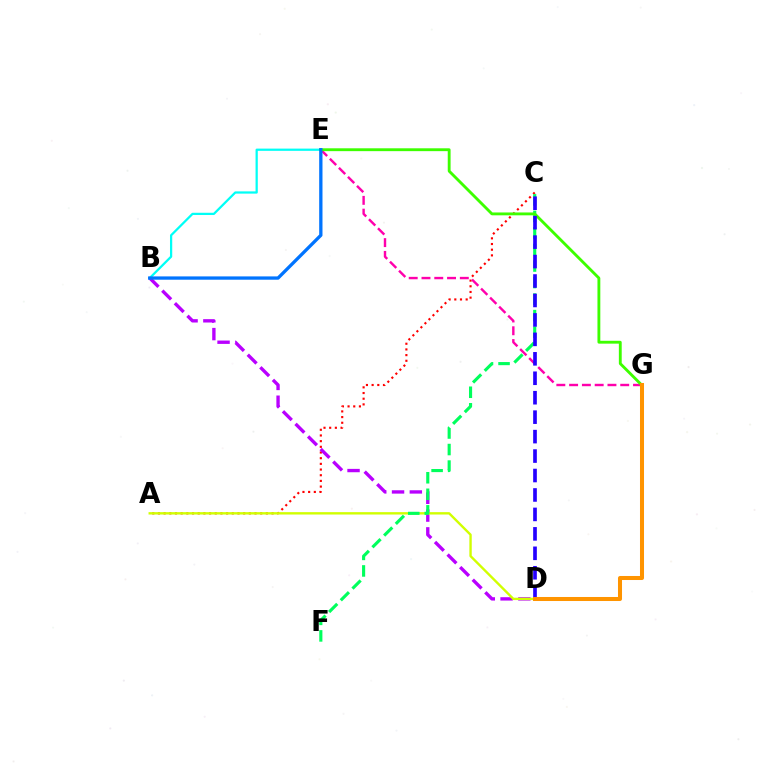{('A', 'C'): [{'color': '#ff0000', 'line_style': 'dotted', 'thickness': 1.54}], ('E', 'G'): [{'color': '#ff00ac', 'line_style': 'dashed', 'thickness': 1.74}, {'color': '#3dff00', 'line_style': 'solid', 'thickness': 2.06}], ('B', 'D'): [{'color': '#b900ff', 'line_style': 'dashed', 'thickness': 2.42}], ('A', 'D'): [{'color': '#d1ff00', 'line_style': 'solid', 'thickness': 1.71}], ('B', 'E'): [{'color': '#00fff6', 'line_style': 'solid', 'thickness': 1.61}, {'color': '#0074ff', 'line_style': 'solid', 'thickness': 2.38}], ('C', 'F'): [{'color': '#00ff5c', 'line_style': 'dashed', 'thickness': 2.25}], ('C', 'D'): [{'color': '#2500ff', 'line_style': 'dashed', 'thickness': 2.64}], ('D', 'G'): [{'color': '#ff9400', 'line_style': 'solid', 'thickness': 2.9}]}